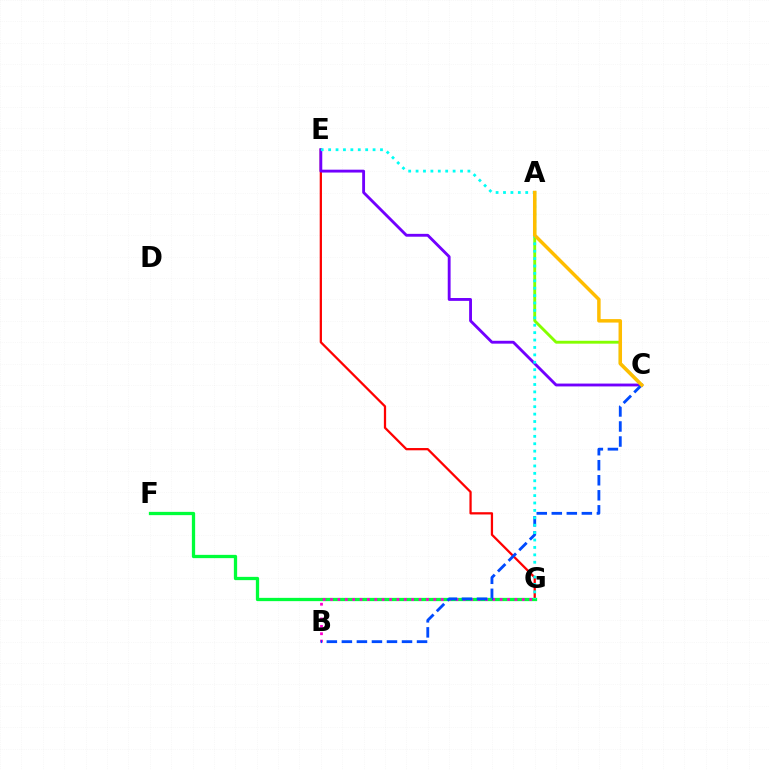{('E', 'G'): [{'color': '#ff0000', 'line_style': 'solid', 'thickness': 1.63}, {'color': '#00fff6', 'line_style': 'dotted', 'thickness': 2.01}], ('A', 'C'): [{'color': '#84ff00', 'line_style': 'solid', 'thickness': 2.08}, {'color': '#ffbd00', 'line_style': 'solid', 'thickness': 2.5}], ('F', 'G'): [{'color': '#00ff39', 'line_style': 'solid', 'thickness': 2.36}], ('C', 'E'): [{'color': '#7200ff', 'line_style': 'solid', 'thickness': 2.06}], ('B', 'G'): [{'color': '#ff00cf', 'line_style': 'dotted', 'thickness': 2.0}], ('B', 'C'): [{'color': '#004bff', 'line_style': 'dashed', 'thickness': 2.04}]}